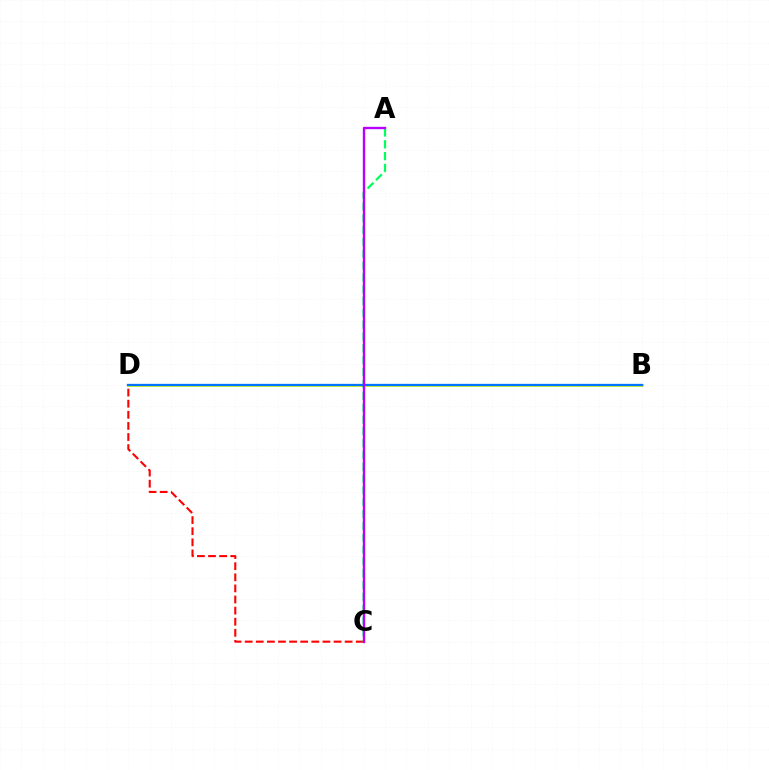{('B', 'D'): [{'color': '#d1ff00', 'line_style': 'solid', 'thickness': 2.01}, {'color': '#0074ff', 'line_style': 'solid', 'thickness': 1.65}], ('C', 'D'): [{'color': '#ff0000', 'line_style': 'dashed', 'thickness': 1.51}], ('A', 'C'): [{'color': '#00ff5c', 'line_style': 'dashed', 'thickness': 1.61}, {'color': '#b900ff', 'line_style': 'solid', 'thickness': 1.71}]}